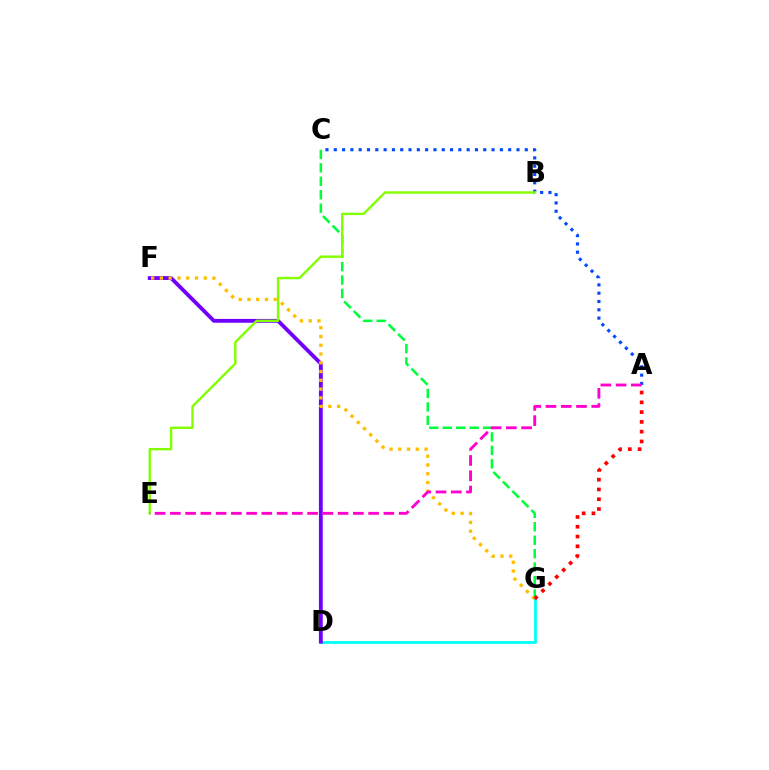{('C', 'G'): [{'color': '#00ff39', 'line_style': 'dashed', 'thickness': 1.83}], ('D', 'G'): [{'color': '#00fff6', 'line_style': 'solid', 'thickness': 2.01}], ('A', 'C'): [{'color': '#004bff', 'line_style': 'dotted', 'thickness': 2.26}], ('D', 'F'): [{'color': '#7200ff', 'line_style': 'solid', 'thickness': 2.76}], ('F', 'G'): [{'color': '#ffbd00', 'line_style': 'dotted', 'thickness': 2.38}], ('B', 'E'): [{'color': '#84ff00', 'line_style': 'solid', 'thickness': 1.73}], ('A', 'G'): [{'color': '#ff0000', 'line_style': 'dotted', 'thickness': 2.66}], ('A', 'E'): [{'color': '#ff00cf', 'line_style': 'dashed', 'thickness': 2.07}]}